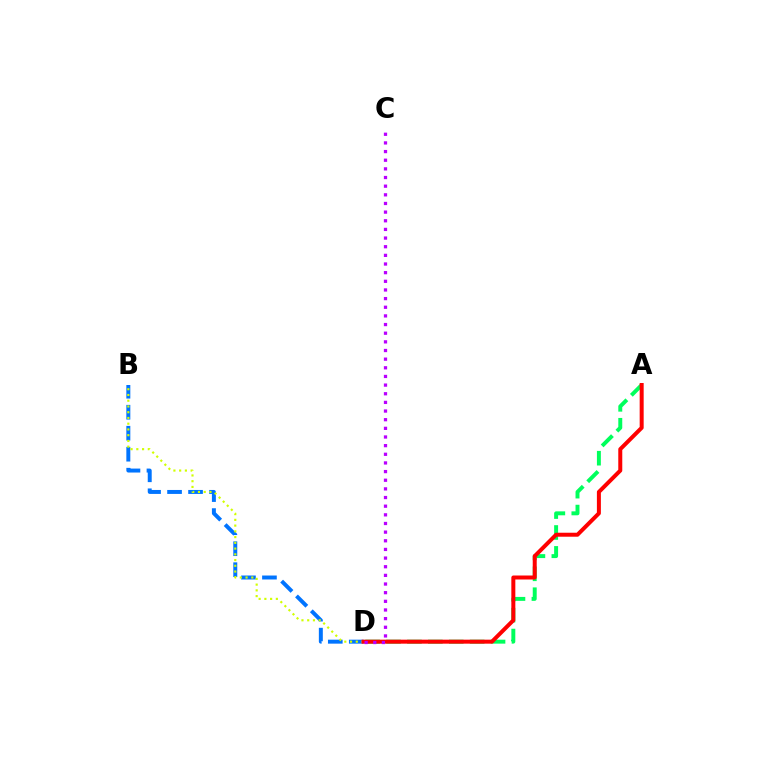{('B', 'D'): [{'color': '#0074ff', 'line_style': 'dashed', 'thickness': 2.85}, {'color': '#d1ff00', 'line_style': 'dotted', 'thickness': 1.56}], ('A', 'D'): [{'color': '#00ff5c', 'line_style': 'dashed', 'thickness': 2.84}, {'color': '#ff0000', 'line_style': 'solid', 'thickness': 2.88}], ('C', 'D'): [{'color': '#b900ff', 'line_style': 'dotted', 'thickness': 2.35}]}